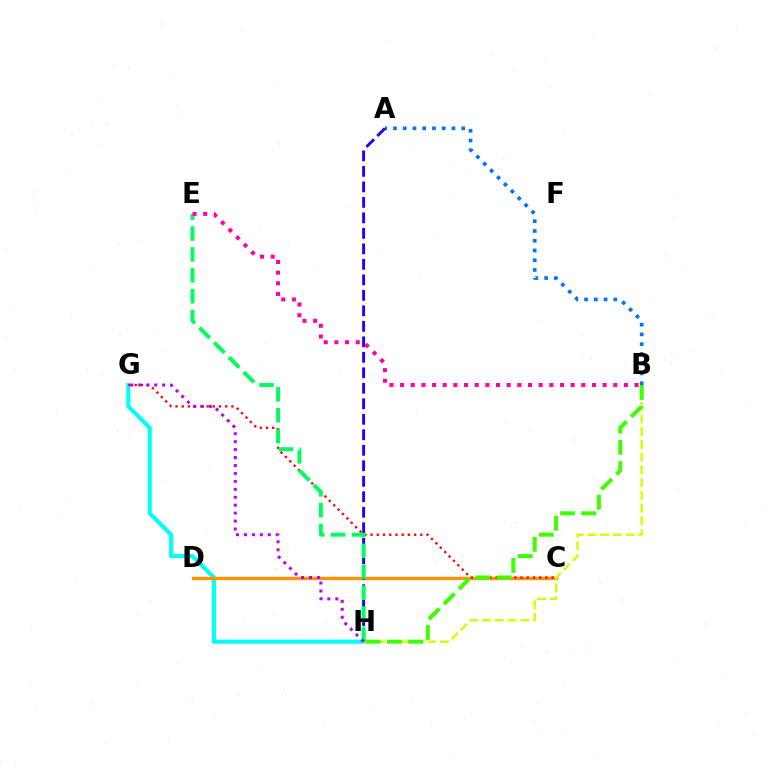{('G', 'H'): [{'color': '#00fff6', 'line_style': 'solid', 'thickness': 2.96}, {'color': '#b900ff', 'line_style': 'dotted', 'thickness': 2.16}], ('C', 'D'): [{'color': '#ff9400', 'line_style': 'solid', 'thickness': 2.42}], ('B', 'H'): [{'color': '#d1ff00', 'line_style': 'dashed', 'thickness': 1.73}, {'color': '#3dff00', 'line_style': 'dashed', 'thickness': 2.89}], ('C', 'G'): [{'color': '#ff0000', 'line_style': 'dotted', 'thickness': 1.69}], ('A', 'B'): [{'color': '#0074ff', 'line_style': 'dotted', 'thickness': 2.65}], ('A', 'H'): [{'color': '#2500ff', 'line_style': 'dashed', 'thickness': 2.11}], ('E', 'H'): [{'color': '#00ff5c', 'line_style': 'dashed', 'thickness': 2.84}], ('B', 'E'): [{'color': '#ff00ac', 'line_style': 'dotted', 'thickness': 2.9}]}